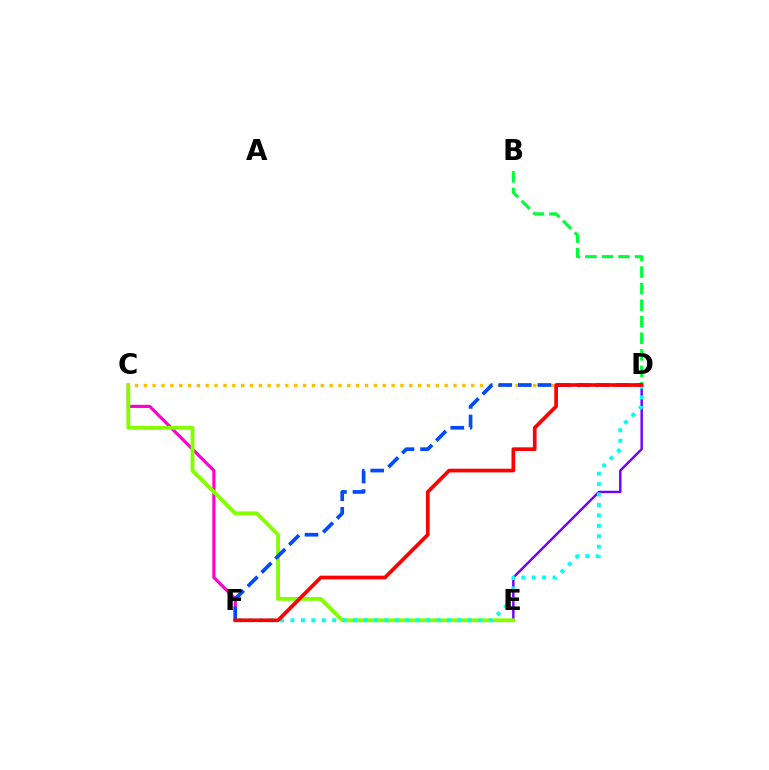{('C', 'F'): [{'color': '#ff00cf', 'line_style': 'solid', 'thickness': 2.28}], ('D', 'E'): [{'color': '#7200ff', 'line_style': 'solid', 'thickness': 1.75}], ('C', 'E'): [{'color': '#84ff00', 'line_style': 'solid', 'thickness': 2.75}], ('C', 'D'): [{'color': '#ffbd00', 'line_style': 'dotted', 'thickness': 2.4}], ('D', 'F'): [{'color': '#00fff6', 'line_style': 'dotted', 'thickness': 2.84}, {'color': '#004bff', 'line_style': 'dashed', 'thickness': 2.66}, {'color': '#ff0000', 'line_style': 'solid', 'thickness': 2.66}], ('B', 'D'): [{'color': '#00ff39', 'line_style': 'dashed', 'thickness': 2.25}]}